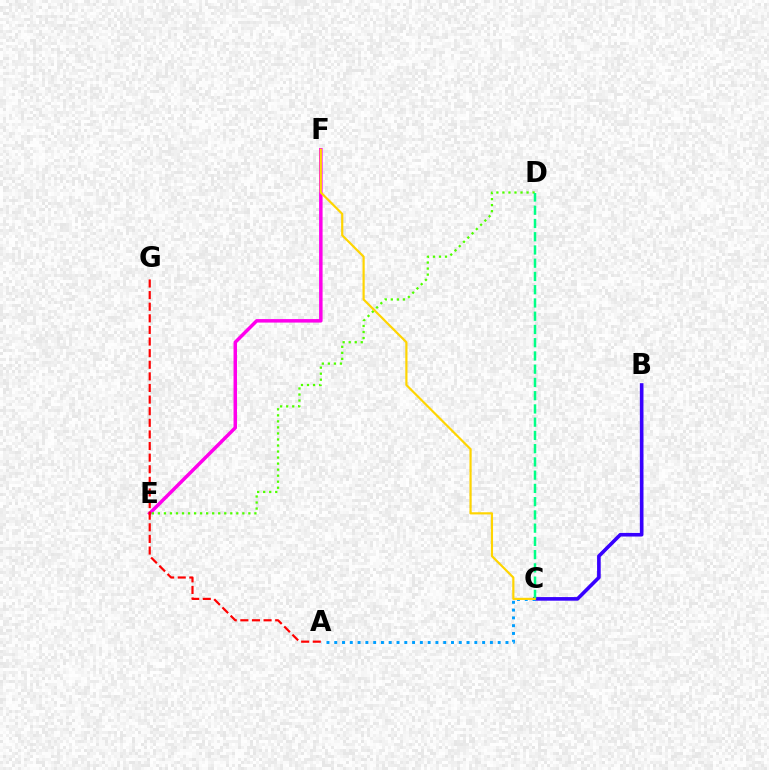{('E', 'F'): [{'color': '#ff00ed', 'line_style': 'solid', 'thickness': 2.51}], ('B', 'C'): [{'color': '#3700ff', 'line_style': 'solid', 'thickness': 2.61}], ('D', 'E'): [{'color': '#4fff00', 'line_style': 'dotted', 'thickness': 1.64}], ('C', 'D'): [{'color': '#00ff86', 'line_style': 'dashed', 'thickness': 1.8}], ('A', 'C'): [{'color': '#009eff', 'line_style': 'dotted', 'thickness': 2.11}], ('C', 'F'): [{'color': '#ffd500', 'line_style': 'solid', 'thickness': 1.57}], ('A', 'G'): [{'color': '#ff0000', 'line_style': 'dashed', 'thickness': 1.58}]}